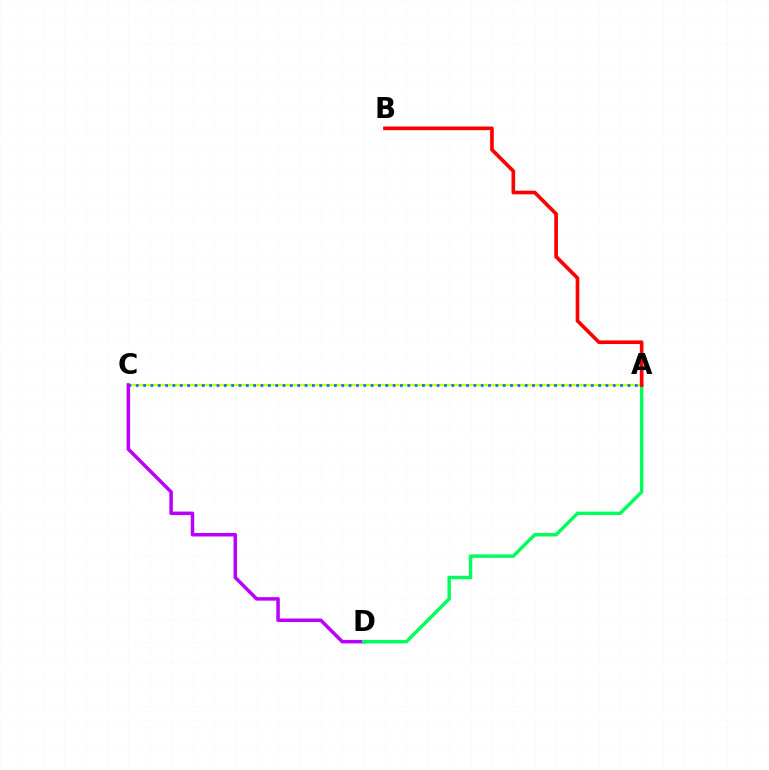{('A', 'C'): [{'color': '#d1ff00', 'line_style': 'solid', 'thickness': 1.59}, {'color': '#0074ff', 'line_style': 'dotted', 'thickness': 1.99}], ('C', 'D'): [{'color': '#b900ff', 'line_style': 'solid', 'thickness': 2.53}], ('A', 'D'): [{'color': '#00ff5c', 'line_style': 'solid', 'thickness': 2.48}], ('A', 'B'): [{'color': '#ff0000', 'line_style': 'solid', 'thickness': 2.64}]}